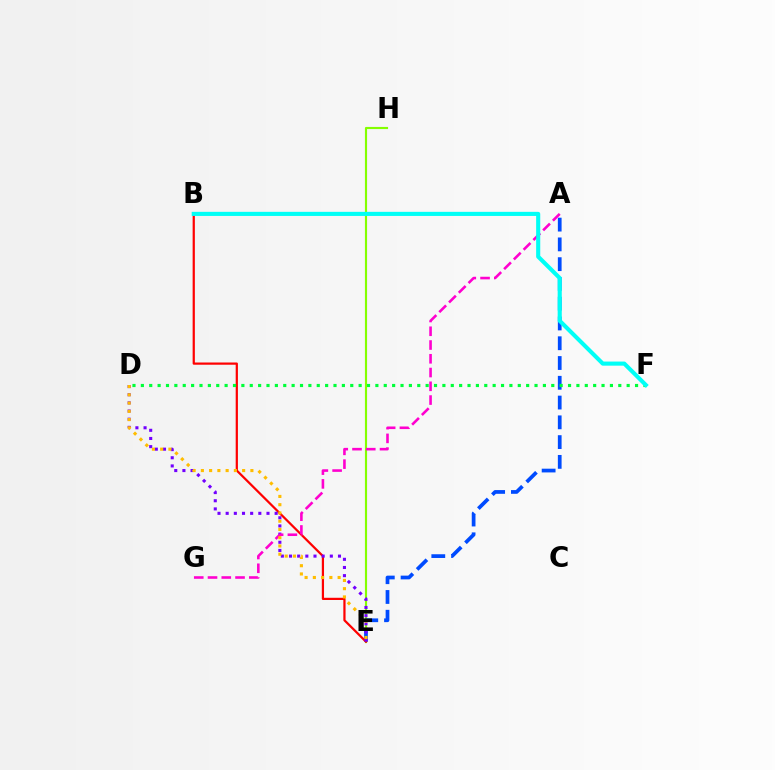{('E', 'H'): [{'color': '#84ff00', 'line_style': 'solid', 'thickness': 1.54}], ('A', 'E'): [{'color': '#004bff', 'line_style': 'dashed', 'thickness': 2.69}], ('B', 'E'): [{'color': '#ff0000', 'line_style': 'solid', 'thickness': 1.6}], ('D', 'E'): [{'color': '#7200ff', 'line_style': 'dotted', 'thickness': 2.22}, {'color': '#ffbd00', 'line_style': 'dotted', 'thickness': 2.24}], ('A', 'G'): [{'color': '#ff00cf', 'line_style': 'dashed', 'thickness': 1.87}], ('D', 'F'): [{'color': '#00ff39', 'line_style': 'dotted', 'thickness': 2.28}], ('B', 'F'): [{'color': '#00fff6', 'line_style': 'solid', 'thickness': 2.95}]}